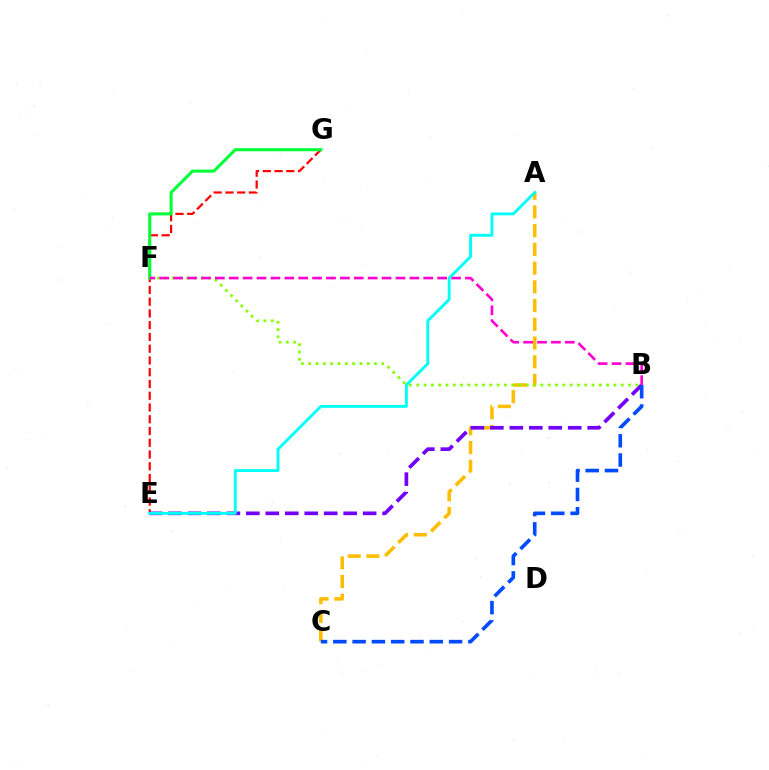{('A', 'C'): [{'color': '#ffbd00', 'line_style': 'dashed', 'thickness': 2.55}], ('E', 'G'): [{'color': '#ff0000', 'line_style': 'dashed', 'thickness': 1.6}], ('B', 'E'): [{'color': '#7200ff', 'line_style': 'dashed', 'thickness': 2.64}], ('F', 'G'): [{'color': '#00ff39', 'line_style': 'solid', 'thickness': 2.21}], ('B', 'F'): [{'color': '#84ff00', 'line_style': 'dotted', 'thickness': 1.98}, {'color': '#ff00cf', 'line_style': 'dashed', 'thickness': 1.89}], ('A', 'E'): [{'color': '#00fff6', 'line_style': 'solid', 'thickness': 2.06}], ('B', 'C'): [{'color': '#004bff', 'line_style': 'dashed', 'thickness': 2.62}]}